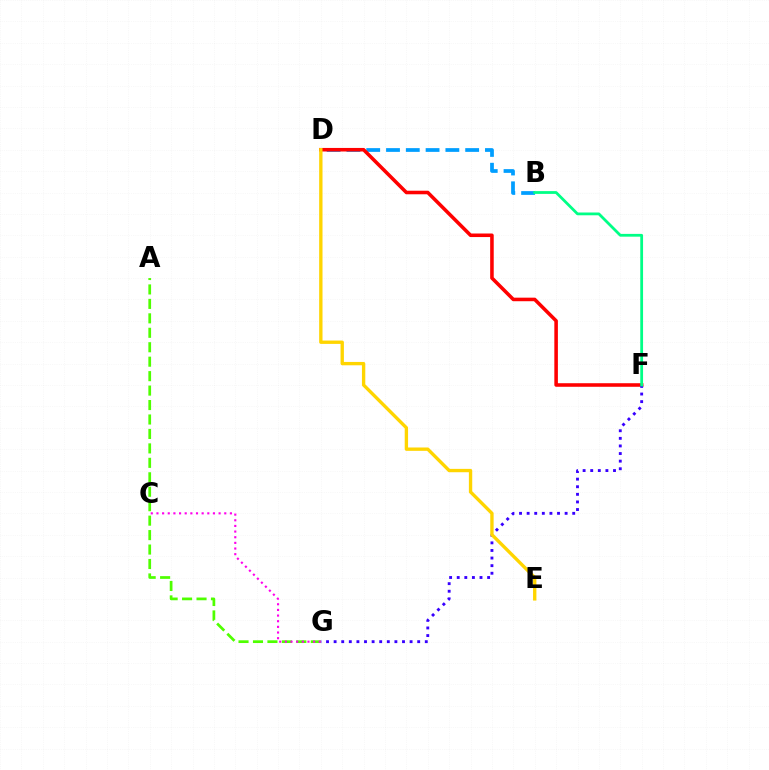{('B', 'D'): [{'color': '#009eff', 'line_style': 'dashed', 'thickness': 2.69}], ('A', 'G'): [{'color': '#4fff00', 'line_style': 'dashed', 'thickness': 1.96}], ('D', 'F'): [{'color': '#ff0000', 'line_style': 'solid', 'thickness': 2.56}], ('F', 'G'): [{'color': '#3700ff', 'line_style': 'dotted', 'thickness': 2.06}], ('C', 'G'): [{'color': '#ff00ed', 'line_style': 'dotted', 'thickness': 1.54}], ('D', 'E'): [{'color': '#ffd500', 'line_style': 'solid', 'thickness': 2.41}], ('B', 'F'): [{'color': '#00ff86', 'line_style': 'solid', 'thickness': 2.0}]}